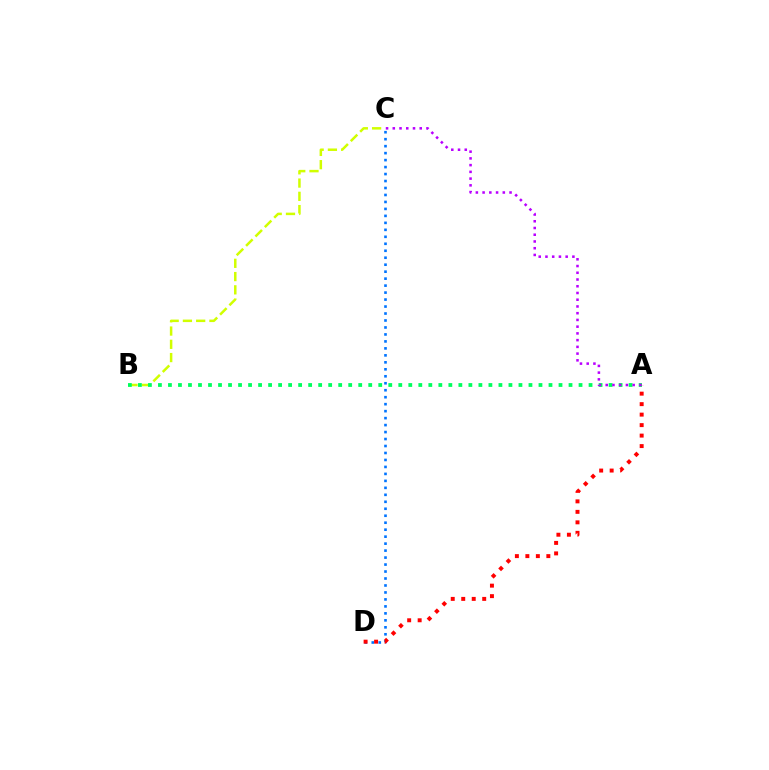{('B', 'C'): [{'color': '#d1ff00', 'line_style': 'dashed', 'thickness': 1.8}], ('A', 'B'): [{'color': '#00ff5c', 'line_style': 'dotted', 'thickness': 2.72}], ('C', 'D'): [{'color': '#0074ff', 'line_style': 'dotted', 'thickness': 1.89}], ('A', 'D'): [{'color': '#ff0000', 'line_style': 'dotted', 'thickness': 2.85}], ('A', 'C'): [{'color': '#b900ff', 'line_style': 'dotted', 'thickness': 1.83}]}